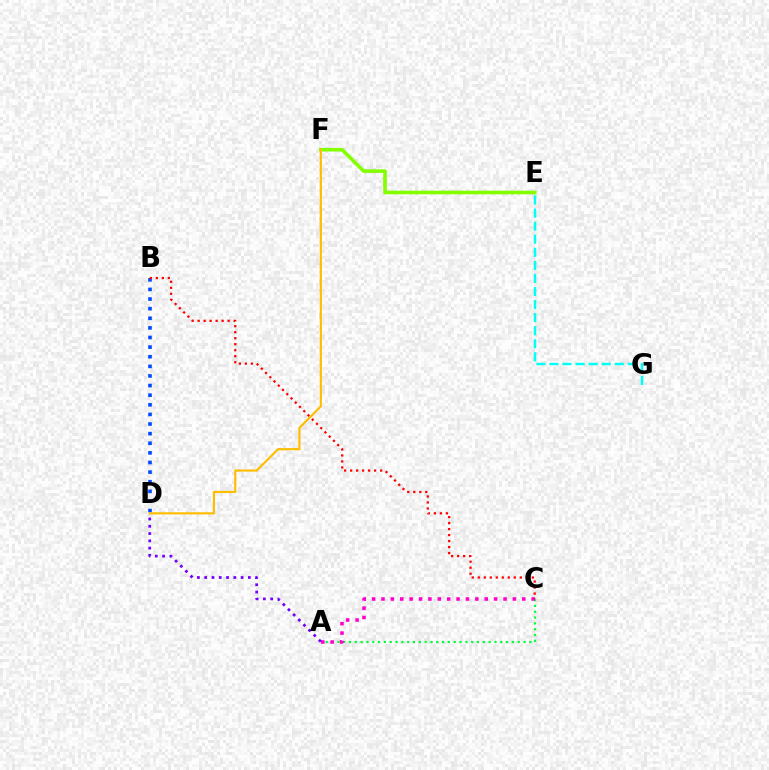{('A', 'C'): [{'color': '#00ff39', 'line_style': 'dotted', 'thickness': 1.58}, {'color': '#ff00cf', 'line_style': 'dotted', 'thickness': 2.55}], ('E', 'G'): [{'color': '#00fff6', 'line_style': 'dashed', 'thickness': 1.77}], ('E', 'F'): [{'color': '#84ff00', 'line_style': 'solid', 'thickness': 2.6}], ('B', 'D'): [{'color': '#004bff', 'line_style': 'dotted', 'thickness': 2.61}], ('B', 'C'): [{'color': '#ff0000', 'line_style': 'dotted', 'thickness': 1.63}], ('D', 'F'): [{'color': '#ffbd00', 'line_style': 'solid', 'thickness': 1.55}], ('A', 'D'): [{'color': '#7200ff', 'line_style': 'dotted', 'thickness': 1.98}]}